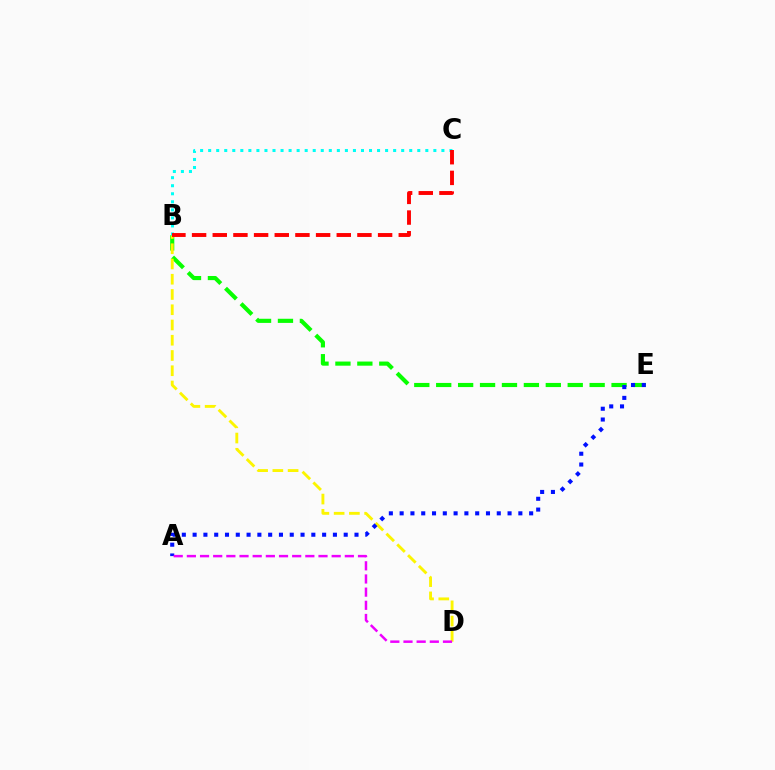{('B', 'E'): [{'color': '#08ff00', 'line_style': 'dashed', 'thickness': 2.98}], ('B', 'D'): [{'color': '#fcf500', 'line_style': 'dashed', 'thickness': 2.07}], ('B', 'C'): [{'color': '#00fff6', 'line_style': 'dotted', 'thickness': 2.19}, {'color': '#ff0000', 'line_style': 'dashed', 'thickness': 2.81}], ('A', 'E'): [{'color': '#0010ff', 'line_style': 'dotted', 'thickness': 2.93}], ('A', 'D'): [{'color': '#ee00ff', 'line_style': 'dashed', 'thickness': 1.79}]}